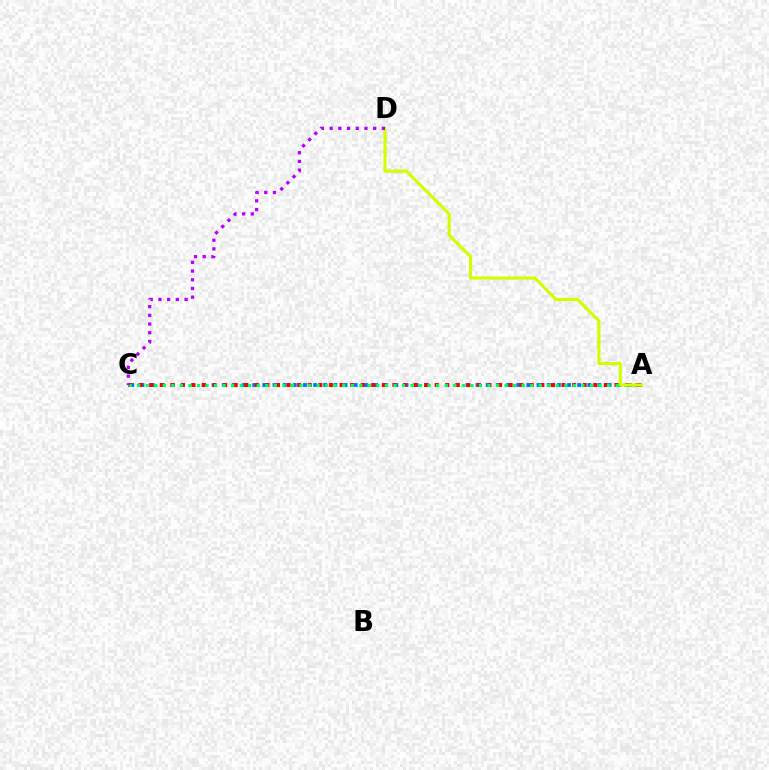{('A', 'C'): [{'color': '#0074ff', 'line_style': 'dotted', 'thickness': 2.76}, {'color': '#ff0000', 'line_style': 'dotted', 'thickness': 2.87}, {'color': '#00ff5c', 'line_style': 'dotted', 'thickness': 2.32}], ('A', 'D'): [{'color': '#d1ff00', 'line_style': 'solid', 'thickness': 2.26}], ('C', 'D'): [{'color': '#b900ff', 'line_style': 'dotted', 'thickness': 2.37}]}